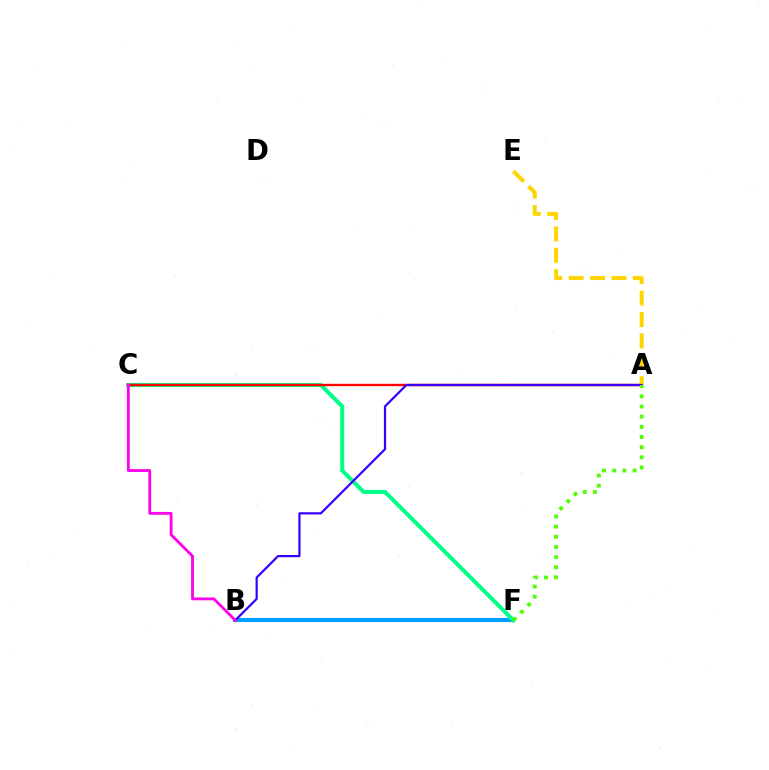{('B', 'F'): [{'color': '#009eff', 'line_style': 'solid', 'thickness': 2.95}], ('C', 'F'): [{'color': '#00ff86', 'line_style': 'solid', 'thickness': 2.91}], ('A', 'C'): [{'color': '#ff0000', 'line_style': 'solid', 'thickness': 1.73}], ('A', 'E'): [{'color': '#ffd500', 'line_style': 'dashed', 'thickness': 2.91}], ('A', 'B'): [{'color': '#3700ff', 'line_style': 'solid', 'thickness': 1.6}], ('B', 'C'): [{'color': '#ff00ed', 'line_style': 'solid', 'thickness': 2.03}], ('A', 'F'): [{'color': '#4fff00', 'line_style': 'dotted', 'thickness': 2.76}]}